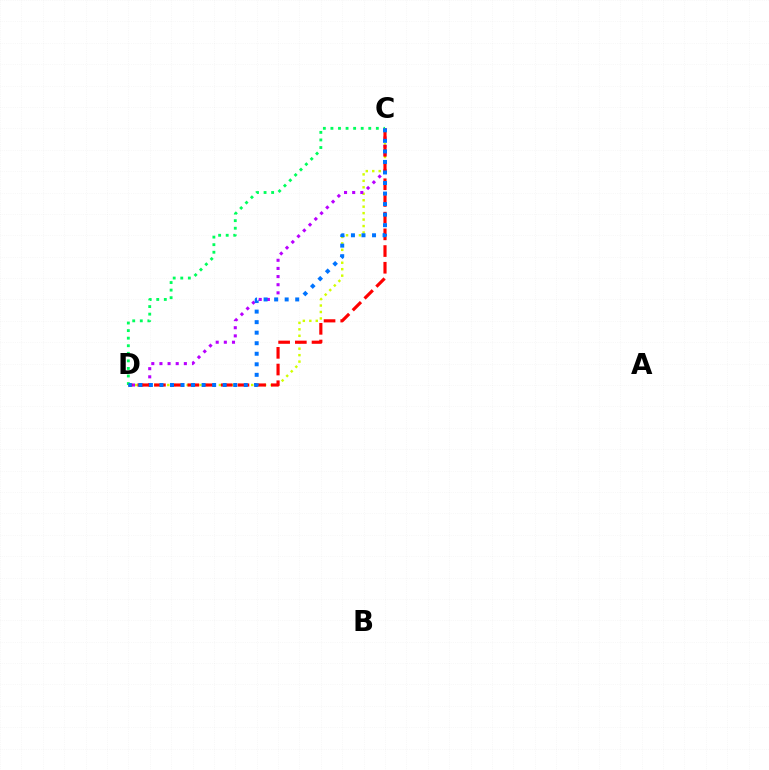{('C', 'D'): [{'color': '#d1ff00', 'line_style': 'dotted', 'thickness': 1.75}, {'color': '#b900ff', 'line_style': 'dotted', 'thickness': 2.21}, {'color': '#ff0000', 'line_style': 'dashed', 'thickness': 2.27}, {'color': '#00ff5c', 'line_style': 'dotted', 'thickness': 2.06}, {'color': '#0074ff', 'line_style': 'dotted', 'thickness': 2.86}]}